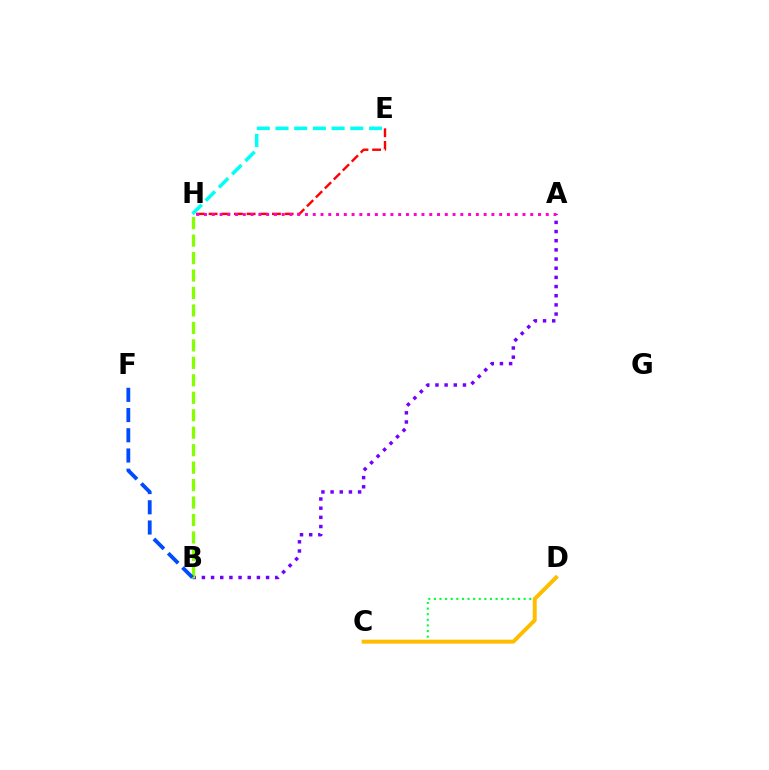{('A', 'B'): [{'color': '#7200ff', 'line_style': 'dotted', 'thickness': 2.49}], ('B', 'H'): [{'color': '#84ff00', 'line_style': 'dashed', 'thickness': 2.37}], ('B', 'F'): [{'color': '#004bff', 'line_style': 'dashed', 'thickness': 2.75}], ('E', 'H'): [{'color': '#ff0000', 'line_style': 'dashed', 'thickness': 1.72}, {'color': '#00fff6', 'line_style': 'dashed', 'thickness': 2.54}], ('C', 'D'): [{'color': '#00ff39', 'line_style': 'dotted', 'thickness': 1.52}, {'color': '#ffbd00', 'line_style': 'solid', 'thickness': 2.85}], ('A', 'H'): [{'color': '#ff00cf', 'line_style': 'dotted', 'thickness': 2.11}]}